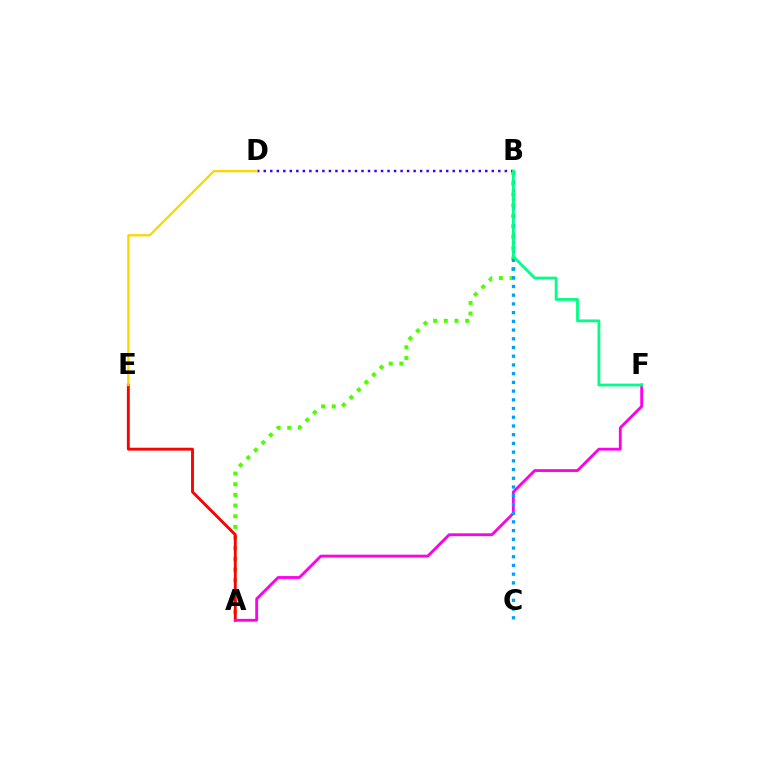{('A', 'B'): [{'color': '#4fff00', 'line_style': 'dotted', 'thickness': 2.9}], ('A', 'E'): [{'color': '#ff0000', 'line_style': 'solid', 'thickness': 2.08}], ('A', 'F'): [{'color': '#ff00ed', 'line_style': 'solid', 'thickness': 2.04}], ('B', 'D'): [{'color': '#3700ff', 'line_style': 'dotted', 'thickness': 1.77}], ('B', 'C'): [{'color': '#009eff', 'line_style': 'dotted', 'thickness': 2.37}], ('B', 'F'): [{'color': '#00ff86', 'line_style': 'solid', 'thickness': 2.02}], ('D', 'E'): [{'color': '#ffd500', 'line_style': 'solid', 'thickness': 1.65}]}